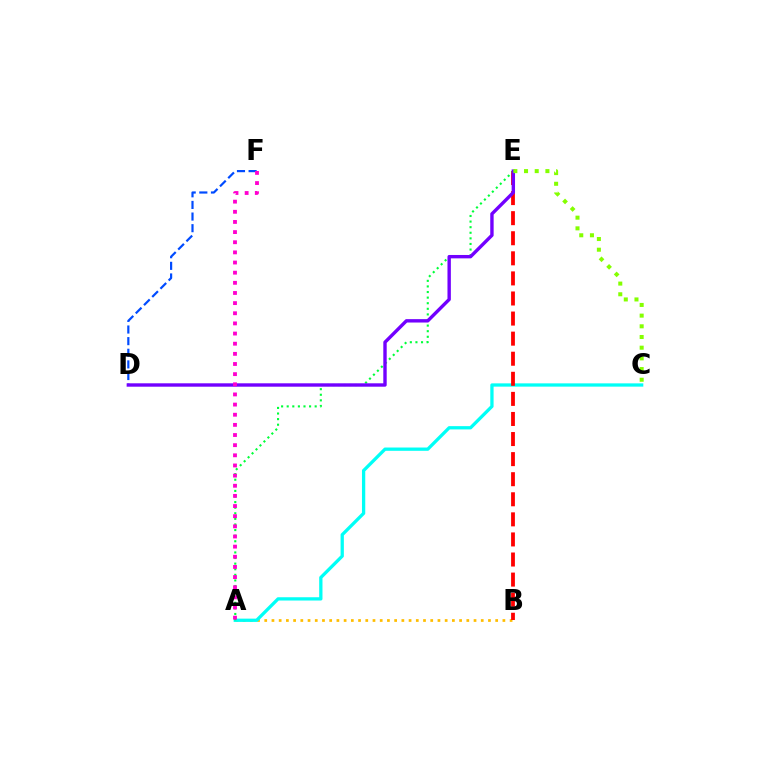{('A', 'B'): [{'color': '#ffbd00', 'line_style': 'dotted', 'thickness': 1.96}], ('A', 'C'): [{'color': '#00fff6', 'line_style': 'solid', 'thickness': 2.36}], ('B', 'E'): [{'color': '#ff0000', 'line_style': 'dashed', 'thickness': 2.73}], ('A', 'E'): [{'color': '#00ff39', 'line_style': 'dotted', 'thickness': 1.52}], ('D', 'F'): [{'color': '#004bff', 'line_style': 'dashed', 'thickness': 1.58}], ('D', 'E'): [{'color': '#7200ff', 'line_style': 'solid', 'thickness': 2.44}], ('A', 'F'): [{'color': '#ff00cf', 'line_style': 'dotted', 'thickness': 2.76}], ('C', 'E'): [{'color': '#84ff00', 'line_style': 'dotted', 'thickness': 2.9}]}